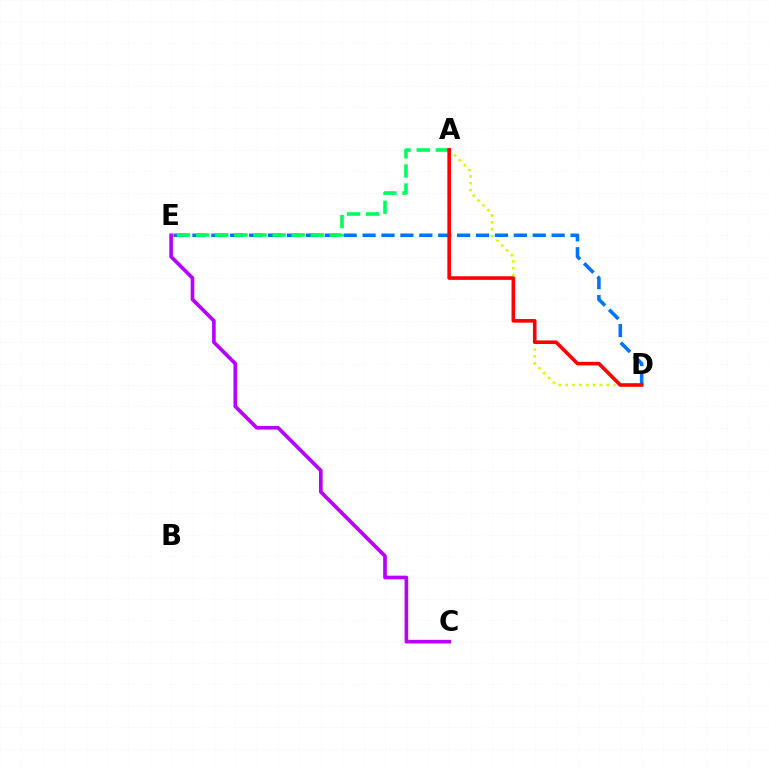{('A', 'D'): [{'color': '#d1ff00', 'line_style': 'dotted', 'thickness': 1.86}, {'color': '#ff0000', 'line_style': 'solid', 'thickness': 2.59}], ('C', 'E'): [{'color': '#b900ff', 'line_style': 'solid', 'thickness': 2.63}], ('D', 'E'): [{'color': '#0074ff', 'line_style': 'dashed', 'thickness': 2.57}], ('A', 'E'): [{'color': '#00ff5c', 'line_style': 'dashed', 'thickness': 2.59}]}